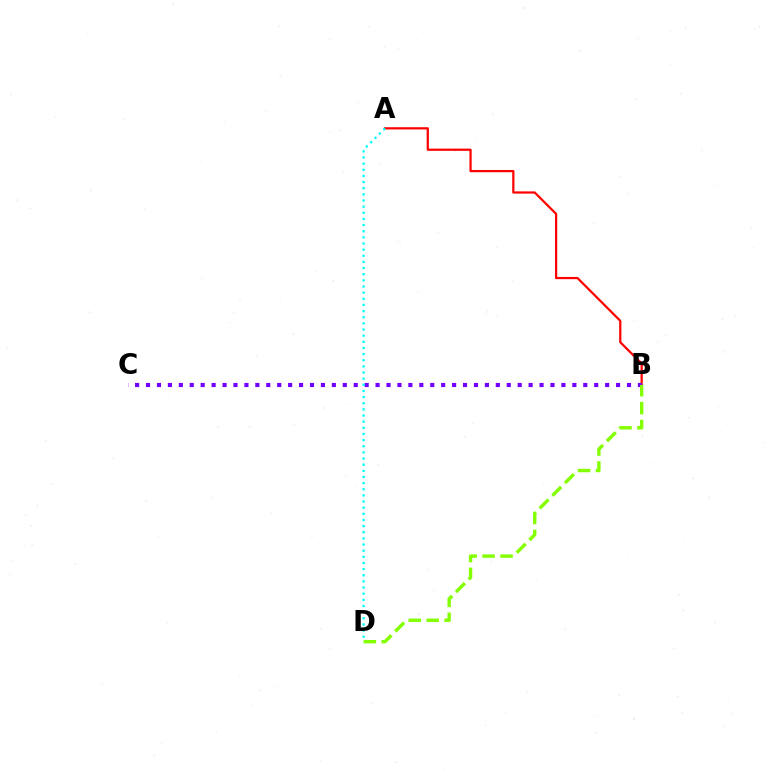{('A', 'B'): [{'color': '#ff0000', 'line_style': 'solid', 'thickness': 1.6}], ('B', 'C'): [{'color': '#7200ff', 'line_style': 'dotted', 'thickness': 2.97}], ('A', 'D'): [{'color': '#00fff6', 'line_style': 'dotted', 'thickness': 1.67}], ('B', 'D'): [{'color': '#84ff00', 'line_style': 'dashed', 'thickness': 2.44}]}